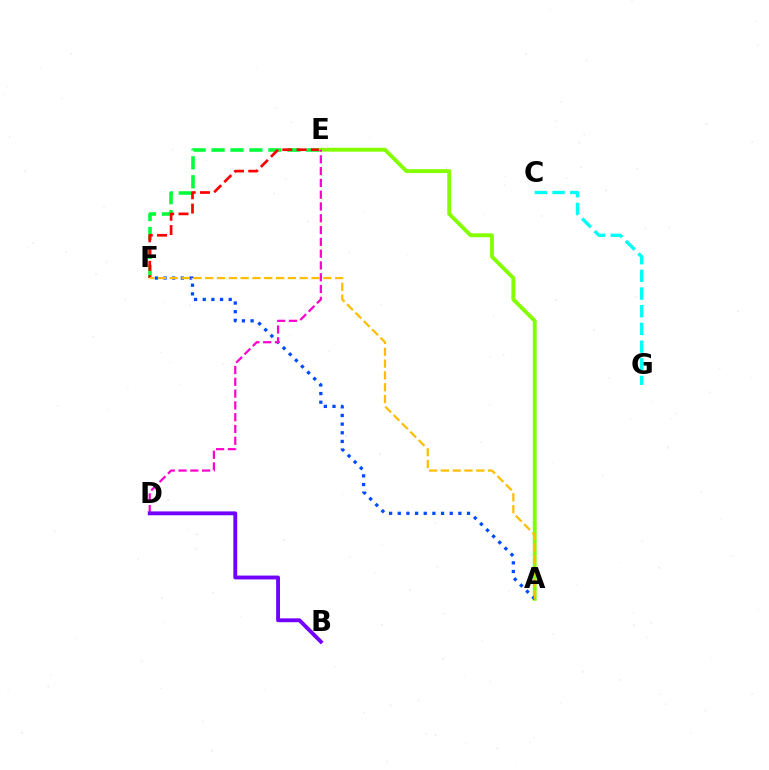{('E', 'F'): [{'color': '#00ff39', 'line_style': 'dashed', 'thickness': 2.57}, {'color': '#ff0000', 'line_style': 'dashed', 'thickness': 1.94}], ('A', 'E'): [{'color': '#84ff00', 'line_style': 'solid', 'thickness': 2.78}], ('A', 'F'): [{'color': '#004bff', 'line_style': 'dotted', 'thickness': 2.35}, {'color': '#ffbd00', 'line_style': 'dashed', 'thickness': 1.6}], ('D', 'E'): [{'color': '#ff00cf', 'line_style': 'dashed', 'thickness': 1.6}], ('B', 'D'): [{'color': '#7200ff', 'line_style': 'solid', 'thickness': 2.78}], ('C', 'G'): [{'color': '#00fff6', 'line_style': 'dashed', 'thickness': 2.4}]}